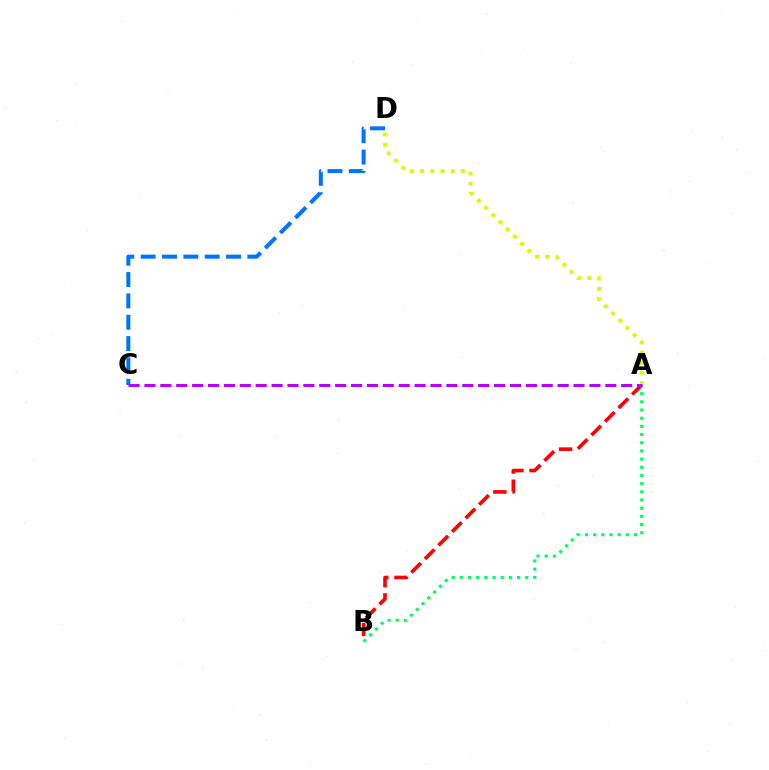{('A', 'B'): [{'color': '#ff0000', 'line_style': 'dashed', 'thickness': 2.61}, {'color': '#00ff5c', 'line_style': 'dotted', 'thickness': 2.22}], ('A', 'D'): [{'color': '#d1ff00', 'line_style': 'dotted', 'thickness': 2.77}], ('C', 'D'): [{'color': '#0074ff', 'line_style': 'dashed', 'thickness': 2.9}], ('A', 'C'): [{'color': '#b900ff', 'line_style': 'dashed', 'thickness': 2.16}]}